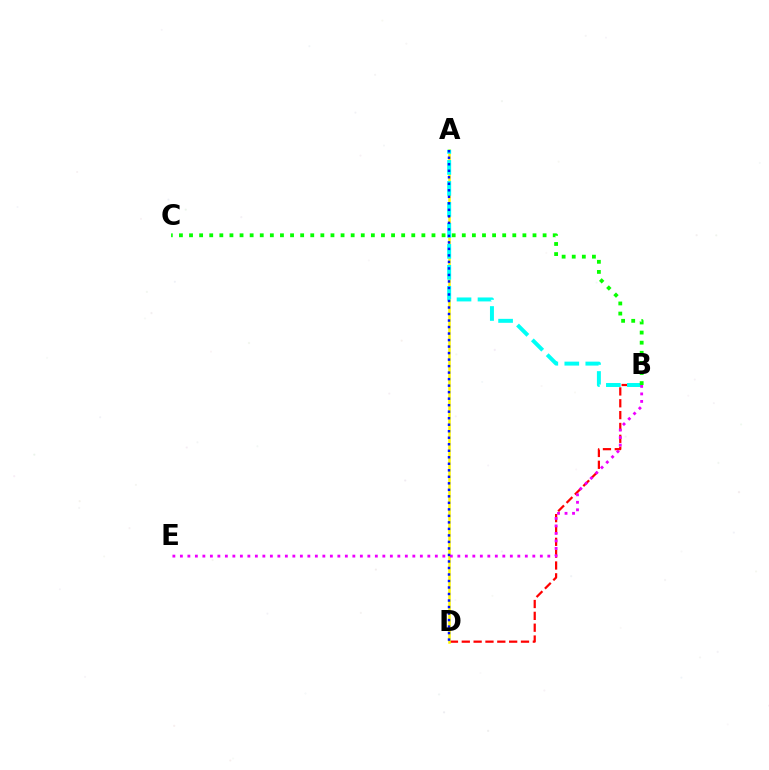{('B', 'D'): [{'color': '#ff0000', 'line_style': 'dashed', 'thickness': 1.61}], ('A', 'D'): [{'color': '#fcf500', 'line_style': 'solid', 'thickness': 1.8}, {'color': '#0010ff', 'line_style': 'dotted', 'thickness': 1.77}], ('A', 'B'): [{'color': '#00fff6', 'line_style': 'dashed', 'thickness': 2.85}], ('B', 'E'): [{'color': '#ee00ff', 'line_style': 'dotted', 'thickness': 2.04}], ('B', 'C'): [{'color': '#08ff00', 'line_style': 'dotted', 'thickness': 2.74}]}